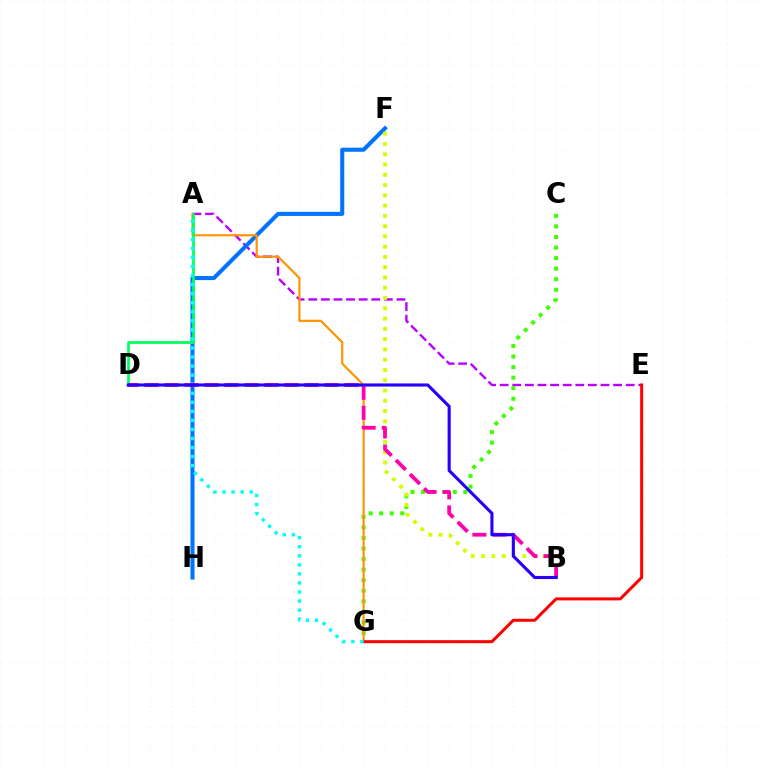{('A', 'E'): [{'color': '#b900ff', 'line_style': 'dashed', 'thickness': 1.71}], ('C', 'G'): [{'color': '#3dff00', 'line_style': 'dotted', 'thickness': 2.87}], ('F', 'H'): [{'color': '#0074ff', 'line_style': 'solid', 'thickness': 2.93}], ('A', 'G'): [{'color': '#ff9400', 'line_style': 'solid', 'thickness': 1.57}, {'color': '#00fff6', 'line_style': 'dotted', 'thickness': 2.46}], ('E', 'G'): [{'color': '#ff0000', 'line_style': 'solid', 'thickness': 2.15}], ('A', 'D'): [{'color': '#00ff5c', 'line_style': 'solid', 'thickness': 1.96}], ('B', 'F'): [{'color': '#d1ff00', 'line_style': 'dotted', 'thickness': 2.79}], ('B', 'D'): [{'color': '#ff00ac', 'line_style': 'dashed', 'thickness': 2.72}, {'color': '#2500ff', 'line_style': 'solid', 'thickness': 2.24}]}